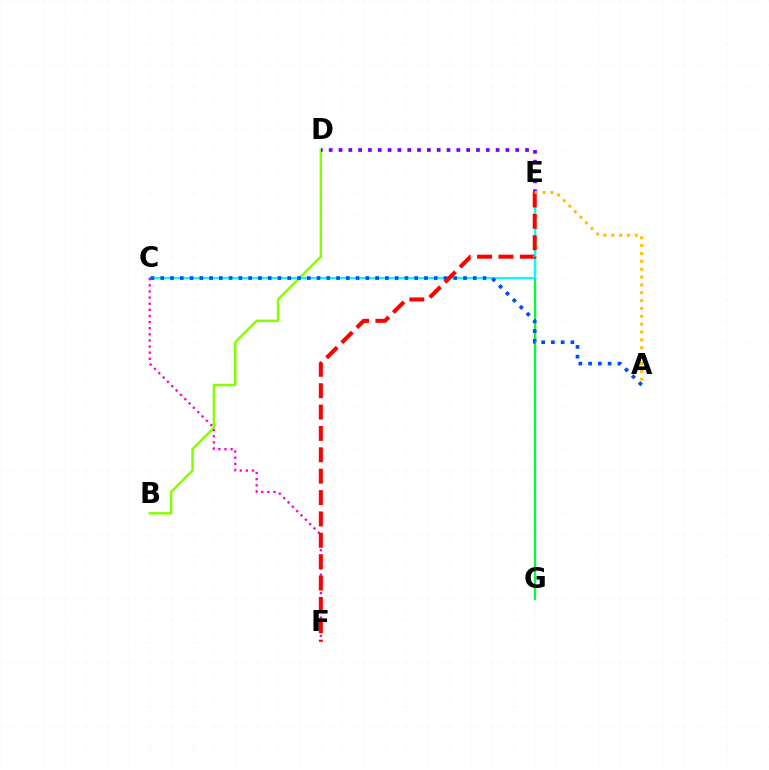{('B', 'D'): [{'color': '#84ff00', 'line_style': 'solid', 'thickness': 1.77}], ('E', 'G'): [{'color': '#00ff39', 'line_style': 'solid', 'thickness': 1.68}], ('C', 'E'): [{'color': '#00fff6', 'line_style': 'solid', 'thickness': 1.51}], ('C', 'F'): [{'color': '#ff00cf', 'line_style': 'dotted', 'thickness': 1.66}], ('A', 'C'): [{'color': '#004bff', 'line_style': 'dotted', 'thickness': 2.65}], ('D', 'E'): [{'color': '#7200ff', 'line_style': 'dotted', 'thickness': 2.67}], ('E', 'F'): [{'color': '#ff0000', 'line_style': 'dashed', 'thickness': 2.9}], ('A', 'E'): [{'color': '#ffbd00', 'line_style': 'dotted', 'thickness': 2.13}]}